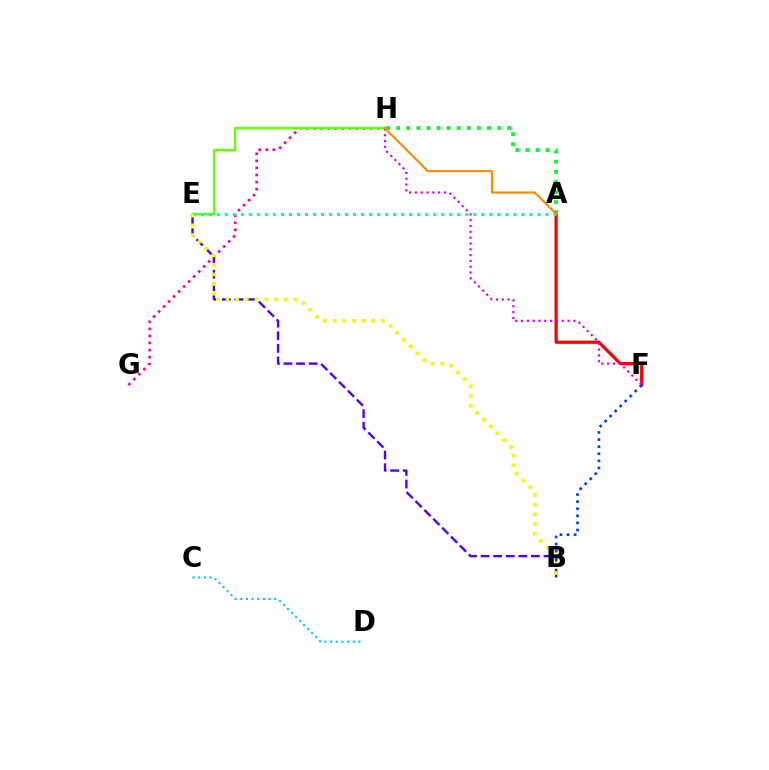{('G', 'H'): [{'color': '#ff00a0', 'line_style': 'dotted', 'thickness': 1.92}], ('A', 'F'): [{'color': '#ff0000', 'line_style': 'solid', 'thickness': 2.32}], ('E', 'H'): [{'color': '#66ff00', 'line_style': 'solid', 'thickness': 1.71}], ('B', 'E'): [{'color': '#4f00ff', 'line_style': 'dashed', 'thickness': 1.71}, {'color': '#eeff00', 'line_style': 'dotted', 'thickness': 2.62}], ('F', 'H'): [{'color': '#d600ff', 'line_style': 'dotted', 'thickness': 1.58}], ('A', 'E'): [{'color': '#00ffaf', 'line_style': 'dotted', 'thickness': 2.18}], ('A', 'H'): [{'color': '#00ff27', 'line_style': 'dotted', 'thickness': 2.74}, {'color': '#ff8800', 'line_style': 'solid', 'thickness': 1.51}], ('B', 'F'): [{'color': '#003fff', 'line_style': 'dotted', 'thickness': 1.93}], ('C', 'D'): [{'color': '#00c7ff', 'line_style': 'dotted', 'thickness': 1.54}]}